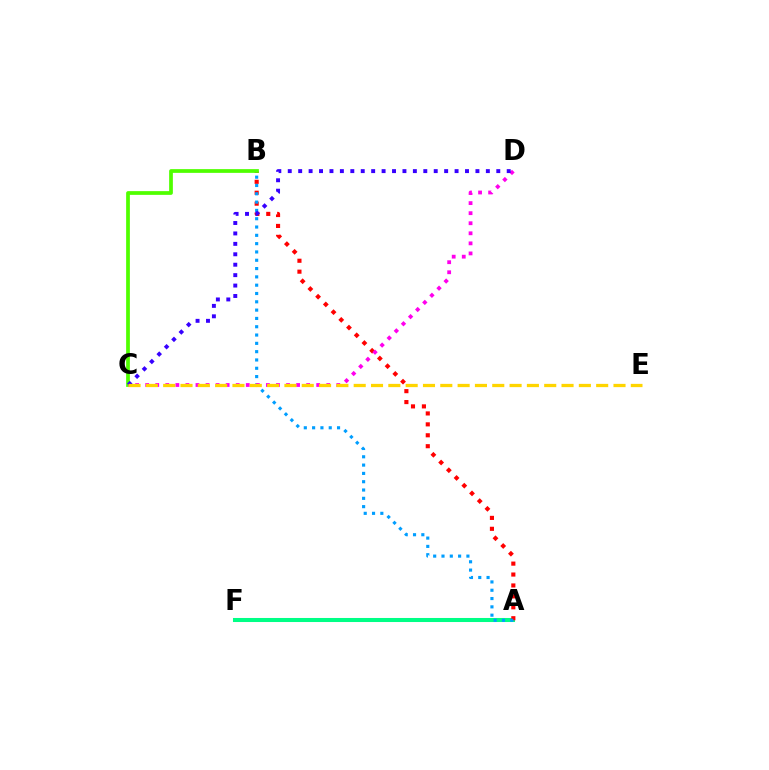{('A', 'F'): [{'color': '#00ff86', 'line_style': 'solid', 'thickness': 2.92}], ('A', 'B'): [{'color': '#ff0000', 'line_style': 'dotted', 'thickness': 2.97}, {'color': '#009eff', 'line_style': 'dotted', 'thickness': 2.26}], ('B', 'C'): [{'color': '#4fff00', 'line_style': 'solid', 'thickness': 2.69}], ('C', 'D'): [{'color': '#ff00ed', 'line_style': 'dotted', 'thickness': 2.73}, {'color': '#3700ff', 'line_style': 'dotted', 'thickness': 2.83}], ('C', 'E'): [{'color': '#ffd500', 'line_style': 'dashed', 'thickness': 2.35}]}